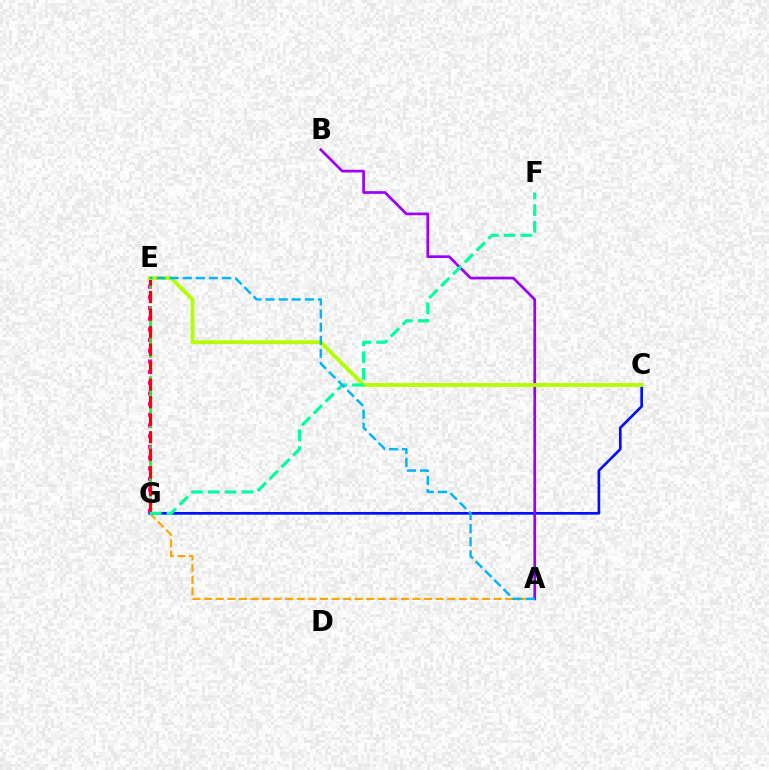{('A', 'G'): [{'color': '#ffa500', 'line_style': 'dashed', 'thickness': 1.57}], ('E', 'G'): [{'color': '#ff00bd', 'line_style': 'dotted', 'thickness': 2.9}, {'color': '#08ff00', 'line_style': 'dashed', 'thickness': 1.89}, {'color': '#ff0000', 'line_style': 'dashed', 'thickness': 2.38}], ('C', 'G'): [{'color': '#0010ff', 'line_style': 'solid', 'thickness': 1.93}], ('A', 'B'): [{'color': '#9b00ff', 'line_style': 'solid', 'thickness': 1.94}], ('C', 'E'): [{'color': '#b3ff00', 'line_style': 'solid', 'thickness': 2.78}], ('F', 'G'): [{'color': '#00ff9d', 'line_style': 'dashed', 'thickness': 2.28}], ('A', 'E'): [{'color': '#00b5ff', 'line_style': 'dashed', 'thickness': 1.78}]}